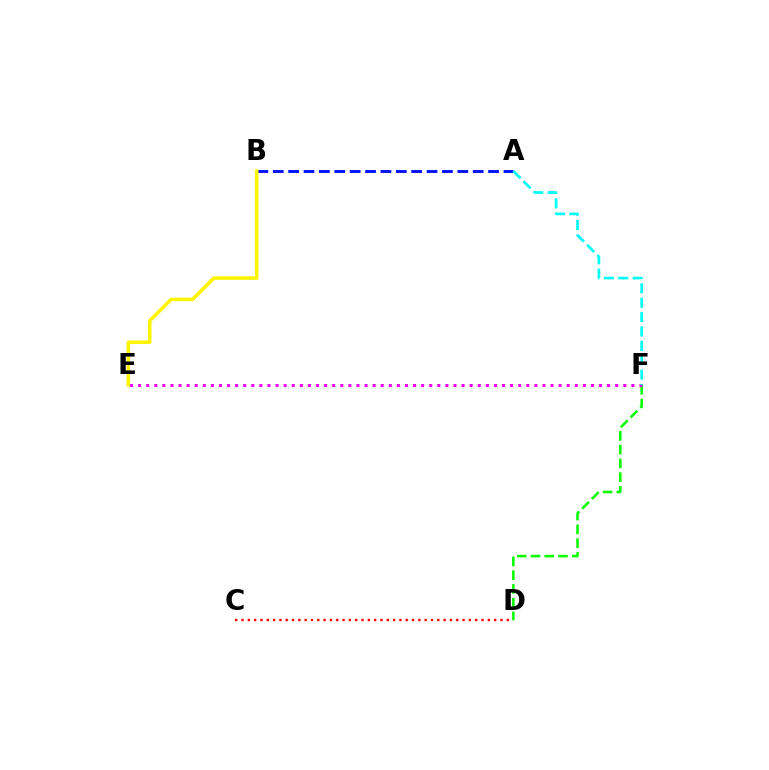{('A', 'B'): [{'color': '#0010ff', 'line_style': 'dashed', 'thickness': 2.09}], ('D', 'F'): [{'color': '#08ff00', 'line_style': 'dashed', 'thickness': 1.87}], ('C', 'D'): [{'color': '#ff0000', 'line_style': 'dotted', 'thickness': 1.72}], ('E', 'F'): [{'color': '#ee00ff', 'line_style': 'dotted', 'thickness': 2.2}], ('A', 'F'): [{'color': '#00fff6', 'line_style': 'dashed', 'thickness': 1.95}], ('B', 'E'): [{'color': '#fcf500', 'line_style': 'solid', 'thickness': 2.57}]}